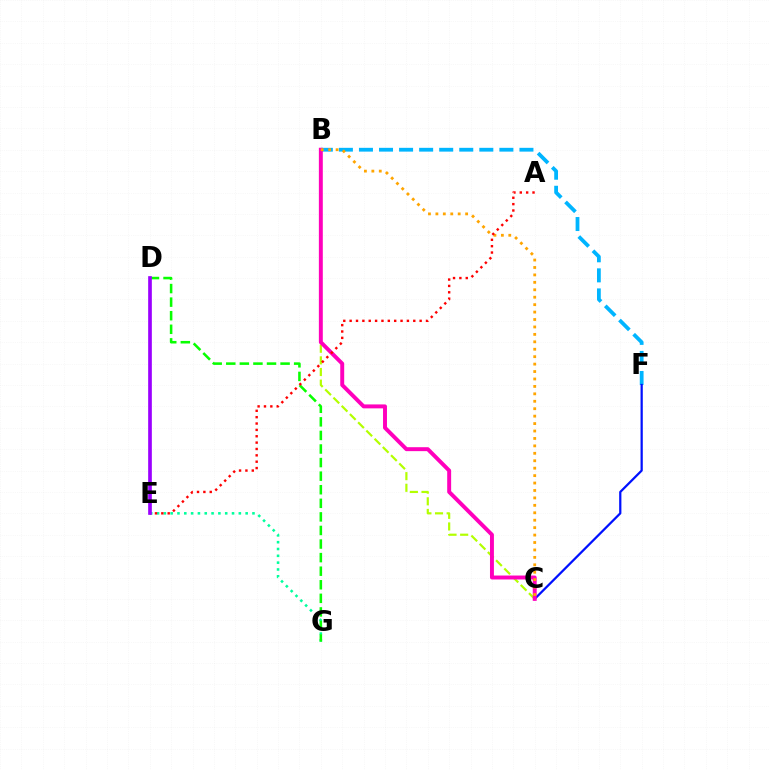{('B', 'F'): [{'color': '#00b5ff', 'line_style': 'dashed', 'thickness': 2.73}], ('E', 'G'): [{'color': '#00ff9d', 'line_style': 'dotted', 'thickness': 1.85}], ('C', 'F'): [{'color': '#0010ff', 'line_style': 'solid', 'thickness': 1.61}], ('B', 'C'): [{'color': '#b3ff00', 'line_style': 'dashed', 'thickness': 1.58}, {'color': '#ff00bd', 'line_style': 'solid', 'thickness': 2.84}, {'color': '#ffa500', 'line_style': 'dotted', 'thickness': 2.02}], ('D', 'G'): [{'color': '#08ff00', 'line_style': 'dashed', 'thickness': 1.84}], ('A', 'E'): [{'color': '#ff0000', 'line_style': 'dotted', 'thickness': 1.73}], ('D', 'E'): [{'color': '#9b00ff', 'line_style': 'solid', 'thickness': 2.64}]}